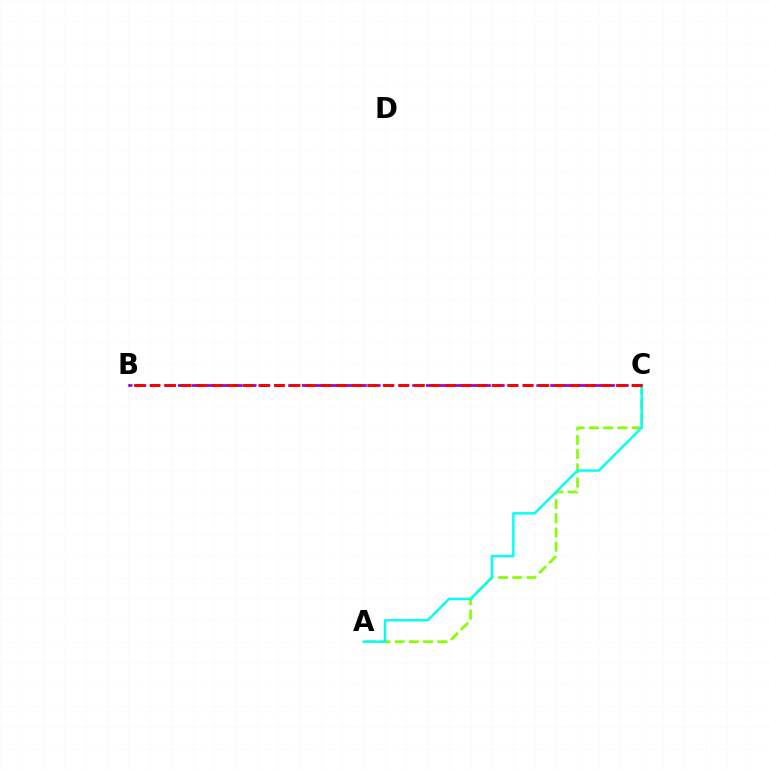{('A', 'C'): [{'color': '#84ff00', 'line_style': 'dashed', 'thickness': 1.94}, {'color': '#00fff6', 'line_style': 'solid', 'thickness': 1.75}], ('B', 'C'): [{'color': '#7200ff', 'line_style': 'dashed', 'thickness': 1.87}, {'color': '#ff0000', 'line_style': 'dashed', 'thickness': 2.11}]}